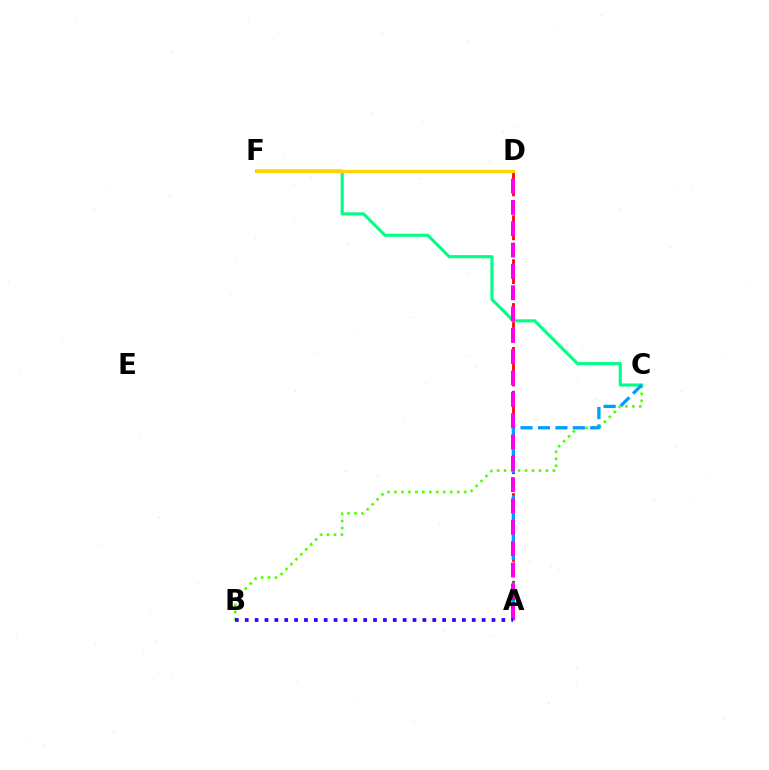{('A', 'D'): [{'color': '#ff0000', 'line_style': 'dashed', 'thickness': 1.99}, {'color': '#ff00ed', 'line_style': 'dashed', 'thickness': 2.9}], ('B', 'C'): [{'color': '#4fff00', 'line_style': 'dotted', 'thickness': 1.89}], ('C', 'F'): [{'color': '#00ff86', 'line_style': 'solid', 'thickness': 2.22}], ('A', 'C'): [{'color': '#009eff', 'line_style': 'dashed', 'thickness': 2.36}], ('D', 'F'): [{'color': '#ffd500', 'line_style': 'solid', 'thickness': 2.36}], ('A', 'B'): [{'color': '#3700ff', 'line_style': 'dotted', 'thickness': 2.68}]}